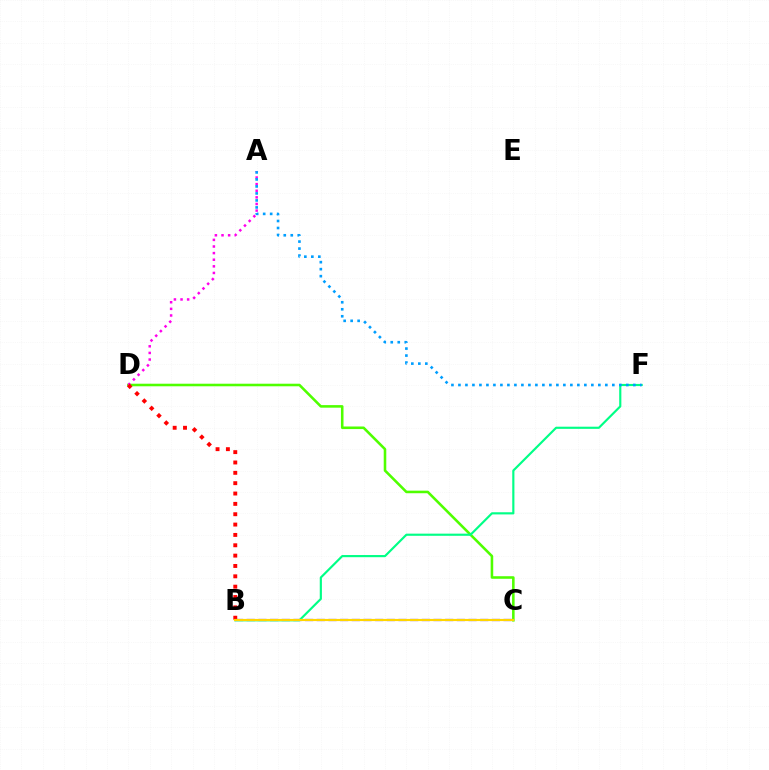{('C', 'D'): [{'color': '#4fff00', 'line_style': 'solid', 'thickness': 1.85}], ('A', 'D'): [{'color': '#ff00ed', 'line_style': 'dotted', 'thickness': 1.8}], ('B', 'C'): [{'color': '#3700ff', 'line_style': 'dashed', 'thickness': 1.59}, {'color': '#ffd500', 'line_style': 'solid', 'thickness': 1.55}], ('B', 'F'): [{'color': '#00ff86', 'line_style': 'solid', 'thickness': 1.55}], ('A', 'F'): [{'color': '#009eff', 'line_style': 'dotted', 'thickness': 1.9}], ('B', 'D'): [{'color': '#ff0000', 'line_style': 'dotted', 'thickness': 2.81}]}